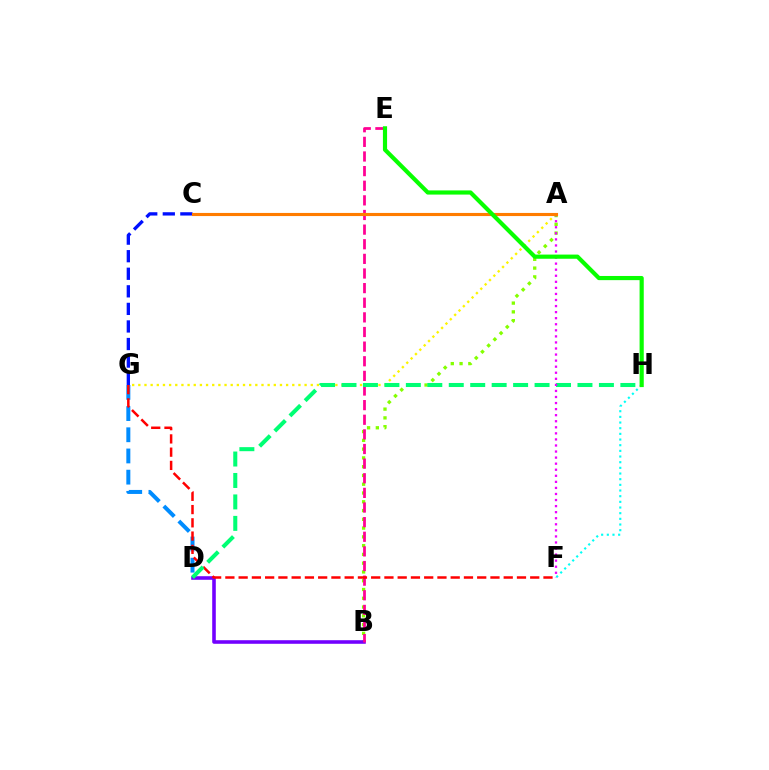{('D', 'G'): [{'color': '#008cff', 'line_style': 'dashed', 'thickness': 2.88}], ('A', 'G'): [{'color': '#fcf500', 'line_style': 'dotted', 'thickness': 1.67}], ('A', 'B'): [{'color': '#84ff00', 'line_style': 'dotted', 'thickness': 2.38}], ('B', 'D'): [{'color': '#7200ff', 'line_style': 'solid', 'thickness': 2.58}], ('B', 'E'): [{'color': '#ff0094', 'line_style': 'dashed', 'thickness': 1.99}], ('F', 'H'): [{'color': '#00fff6', 'line_style': 'dotted', 'thickness': 1.54}], ('C', 'G'): [{'color': '#0010ff', 'line_style': 'dashed', 'thickness': 2.39}], ('F', 'G'): [{'color': '#ff0000', 'line_style': 'dashed', 'thickness': 1.8}], ('D', 'H'): [{'color': '#00ff74', 'line_style': 'dashed', 'thickness': 2.91}], ('A', 'F'): [{'color': '#ee00ff', 'line_style': 'dotted', 'thickness': 1.65}], ('A', 'C'): [{'color': '#ff7c00', 'line_style': 'solid', 'thickness': 2.24}], ('E', 'H'): [{'color': '#08ff00', 'line_style': 'solid', 'thickness': 3.0}]}